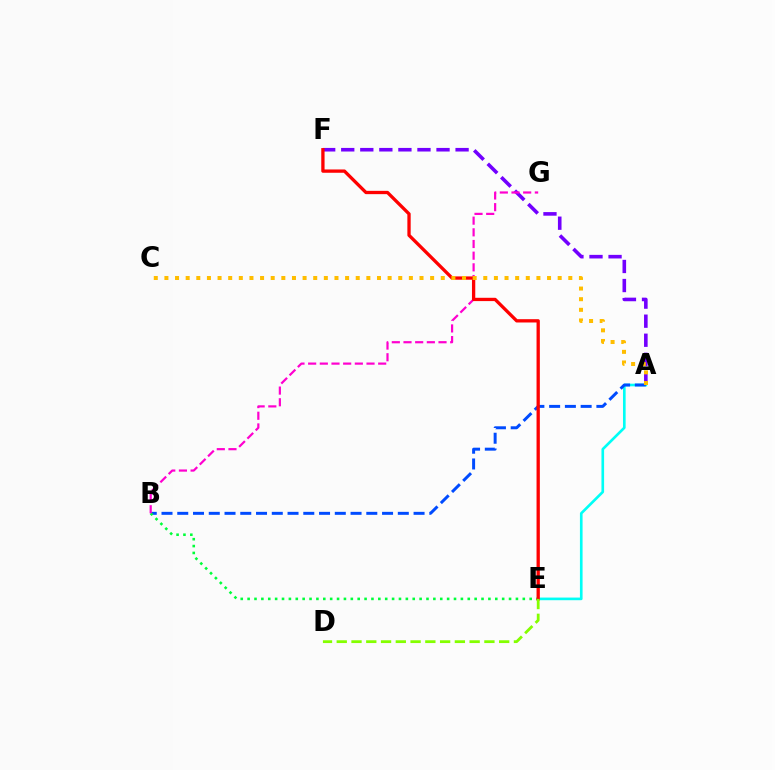{('A', 'E'): [{'color': '#00fff6', 'line_style': 'solid', 'thickness': 1.9}], ('A', 'B'): [{'color': '#004bff', 'line_style': 'dashed', 'thickness': 2.14}], ('B', 'E'): [{'color': '#00ff39', 'line_style': 'dotted', 'thickness': 1.87}], ('A', 'F'): [{'color': '#7200ff', 'line_style': 'dashed', 'thickness': 2.59}], ('B', 'G'): [{'color': '#ff00cf', 'line_style': 'dashed', 'thickness': 1.59}], ('E', 'F'): [{'color': '#ff0000', 'line_style': 'solid', 'thickness': 2.38}], ('A', 'C'): [{'color': '#ffbd00', 'line_style': 'dotted', 'thickness': 2.89}], ('D', 'E'): [{'color': '#84ff00', 'line_style': 'dashed', 'thickness': 2.01}]}